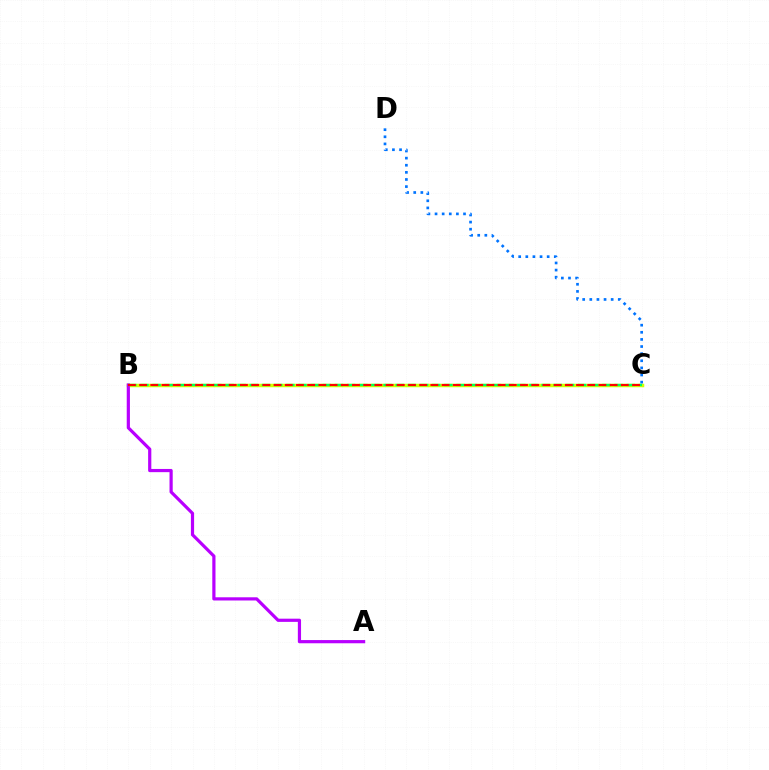{('B', 'C'): [{'color': '#d1ff00', 'line_style': 'solid', 'thickness': 2.51}, {'color': '#00ff5c', 'line_style': 'dashed', 'thickness': 1.65}, {'color': '#ff0000', 'line_style': 'dashed', 'thickness': 1.52}], ('C', 'D'): [{'color': '#0074ff', 'line_style': 'dotted', 'thickness': 1.93}], ('A', 'B'): [{'color': '#b900ff', 'line_style': 'solid', 'thickness': 2.3}]}